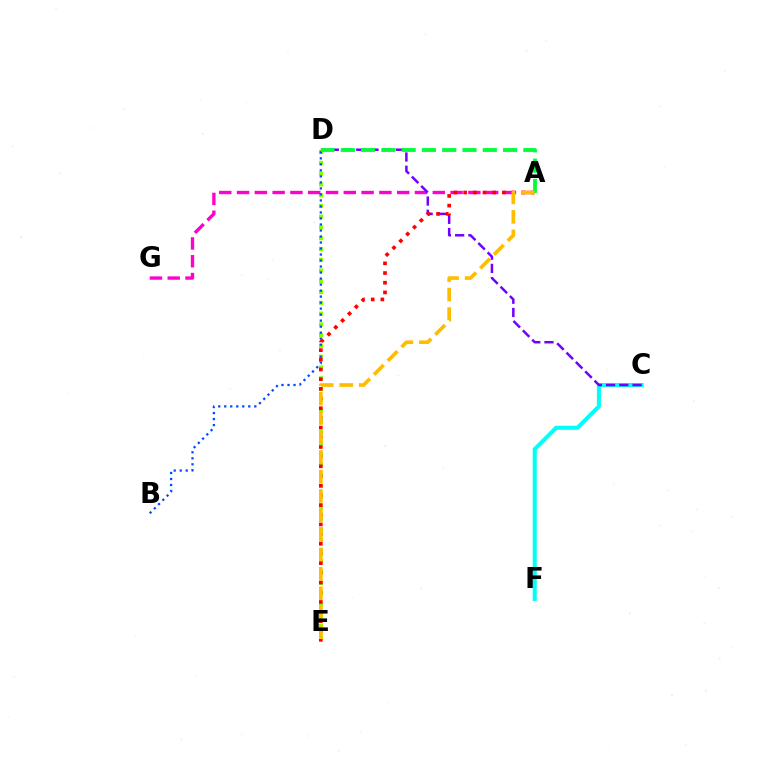{('C', 'F'): [{'color': '#00fff6', 'line_style': 'solid', 'thickness': 2.93}], ('D', 'E'): [{'color': '#84ff00', 'line_style': 'dotted', 'thickness': 2.93}], ('A', 'G'): [{'color': '#ff00cf', 'line_style': 'dashed', 'thickness': 2.42}], ('B', 'D'): [{'color': '#004bff', 'line_style': 'dotted', 'thickness': 1.63}], ('C', 'D'): [{'color': '#7200ff', 'line_style': 'dashed', 'thickness': 1.8}], ('A', 'E'): [{'color': '#ff0000', 'line_style': 'dotted', 'thickness': 2.63}, {'color': '#ffbd00', 'line_style': 'dashed', 'thickness': 2.65}], ('A', 'D'): [{'color': '#00ff39', 'line_style': 'dashed', 'thickness': 2.76}]}